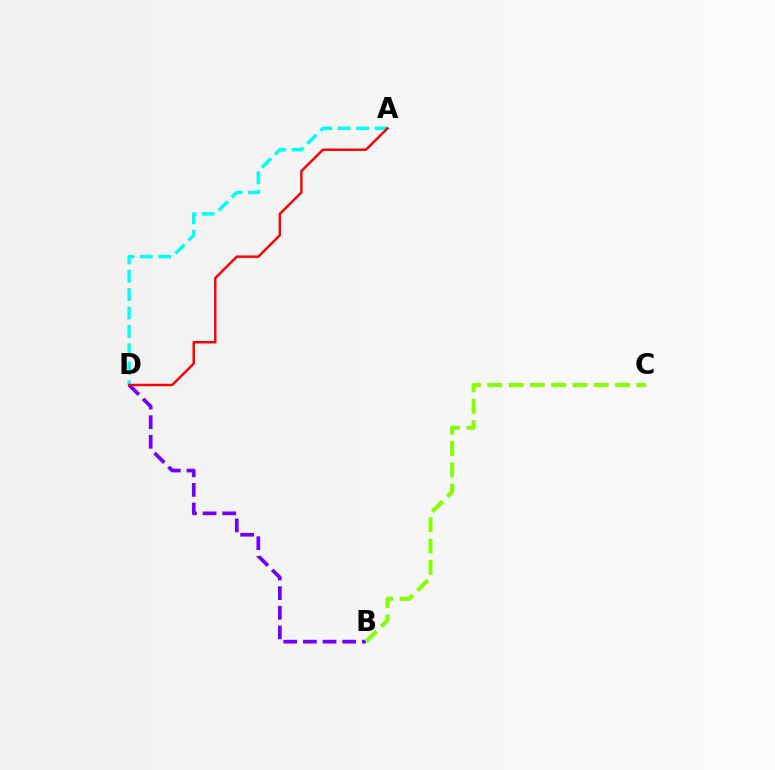{('B', 'D'): [{'color': '#7200ff', 'line_style': 'dashed', 'thickness': 2.67}], ('A', 'D'): [{'color': '#00fff6', 'line_style': 'dashed', 'thickness': 2.5}, {'color': '#ff0000', 'line_style': 'solid', 'thickness': 1.76}], ('B', 'C'): [{'color': '#84ff00', 'line_style': 'dashed', 'thickness': 2.89}]}